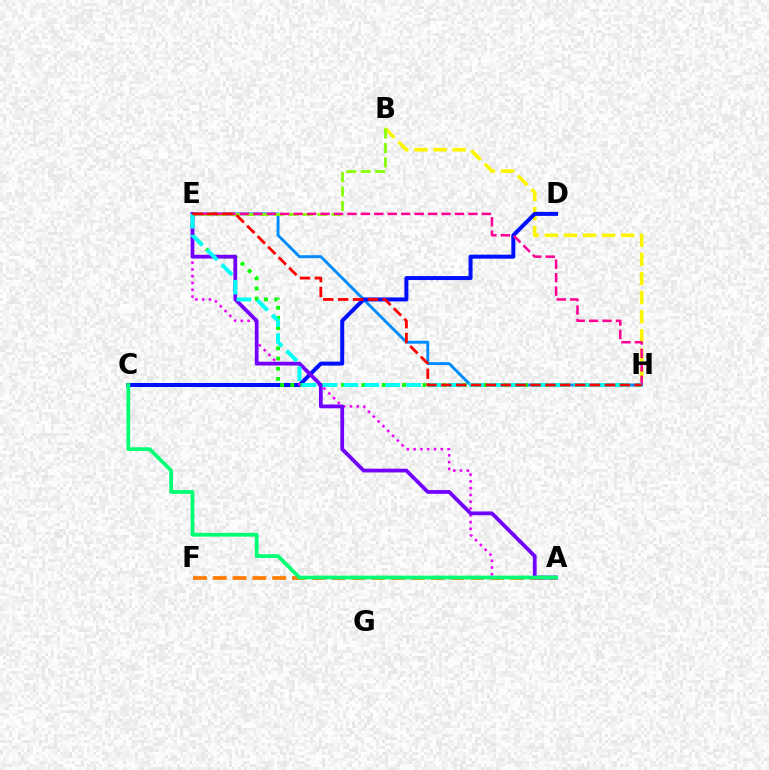{('B', 'H'): [{'color': '#fcf500', 'line_style': 'dashed', 'thickness': 2.59}], ('E', 'H'): [{'color': '#008cff', 'line_style': 'solid', 'thickness': 2.1}, {'color': '#08ff00', 'line_style': 'dotted', 'thickness': 2.76}, {'color': '#ff0094', 'line_style': 'dashed', 'thickness': 1.83}, {'color': '#00fff6', 'line_style': 'dashed', 'thickness': 2.84}, {'color': '#ff0000', 'line_style': 'dashed', 'thickness': 2.02}], ('C', 'D'): [{'color': '#0010ff', 'line_style': 'solid', 'thickness': 2.89}], ('B', 'E'): [{'color': '#84ff00', 'line_style': 'dashed', 'thickness': 1.96}], ('A', 'E'): [{'color': '#ee00ff', 'line_style': 'dotted', 'thickness': 1.84}, {'color': '#7200ff', 'line_style': 'solid', 'thickness': 2.71}], ('A', 'F'): [{'color': '#ff7c00', 'line_style': 'dashed', 'thickness': 2.69}], ('A', 'C'): [{'color': '#00ff74', 'line_style': 'solid', 'thickness': 2.7}]}